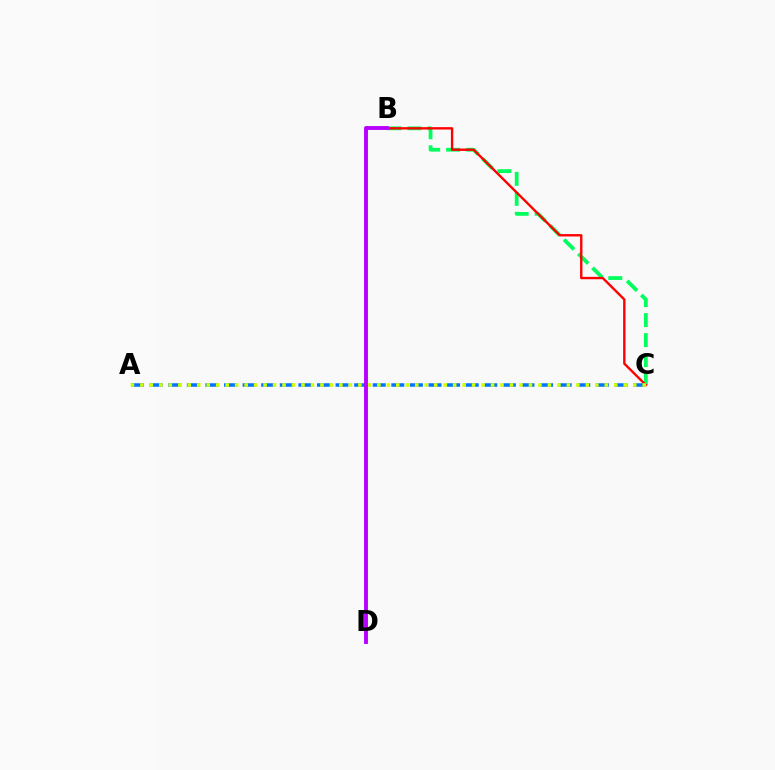{('B', 'C'): [{'color': '#00ff5c', 'line_style': 'dashed', 'thickness': 2.72}, {'color': '#ff0000', 'line_style': 'solid', 'thickness': 1.7}], ('A', 'C'): [{'color': '#0074ff', 'line_style': 'dashed', 'thickness': 2.53}, {'color': '#d1ff00', 'line_style': 'dotted', 'thickness': 2.58}], ('B', 'D'): [{'color': '#b900ff', 'line_style': 'solid', 'thickness': 2.8}]}